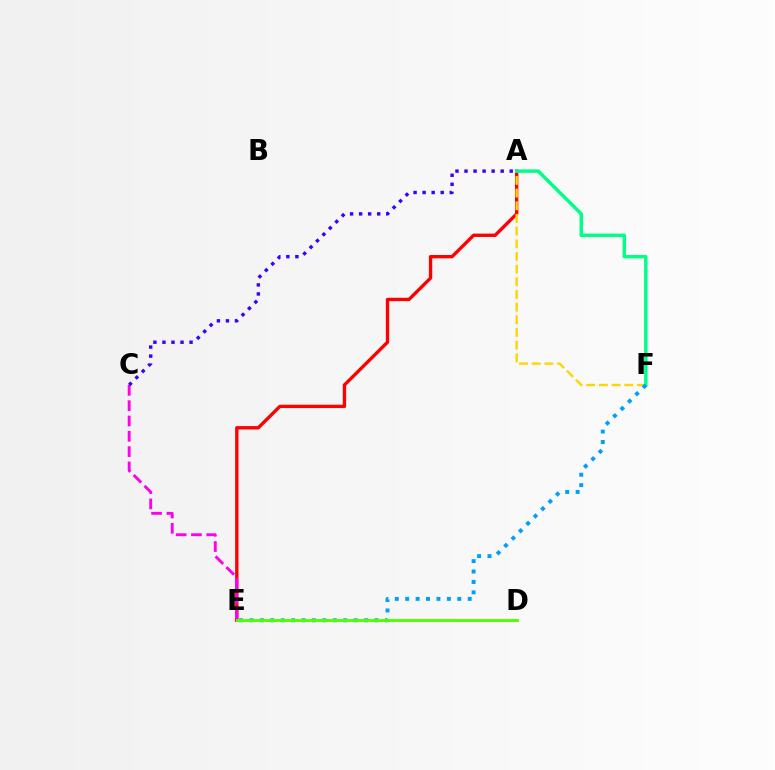{('A', 'E'): [{'color': '#ff0000', 'line_style': 'solid', 'thickness': 2.41}], ('C', 'E'): [{'color': '#ff00ed', 'line_style': 'dashed', 'thickness': 2.08}], ('A', 'F'): [{'color': '#ffd500', 'line_style': 'dashed', 'thickness': 1.72}, {'color': '#00ff86', 'line_style': 'solid', 'thickness': 2.48}], ('E', 'F'): [{'color': '#009eff', 'line_style': 'dotted', 'thickness': 2.83}], ('D', 'E'): [{'color': '#4fff00', 'line_style': 'solid', 'thickness': 2.1}], ('A', 'C'): [{'color': '#3700ff', 'line_style': 'dotted', 'thickness': 2.46}]}